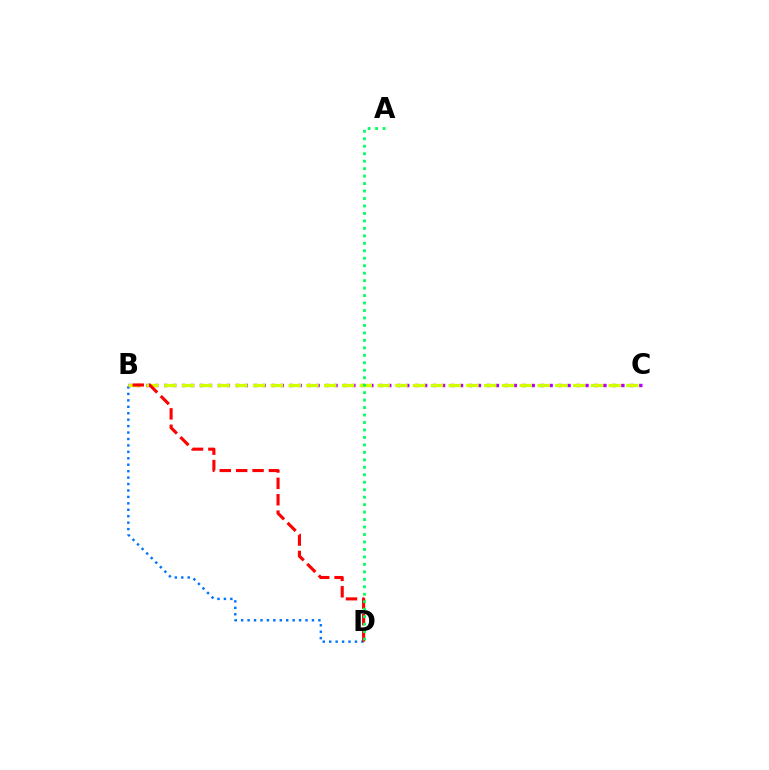{('B', 'D'): [{'color': '#0074ff', 'line_style': 'dotted', 'thickness': 1.75}, {'color': '#ff0000', 'line_style': 'dashed', 'thickness': 2.23}], ('B', 'C'): [{'color': '#b900ff', 'line_style': 'dotted', 'thickness': 2.44}, {'color': '#d1ff00', 'line_style': 'dashed', 'thickness': 2.42}], ('A', 'D'): [{'color': '#00ff5c', 'line_style': 'dotted', 'thickness': 2.03}]}